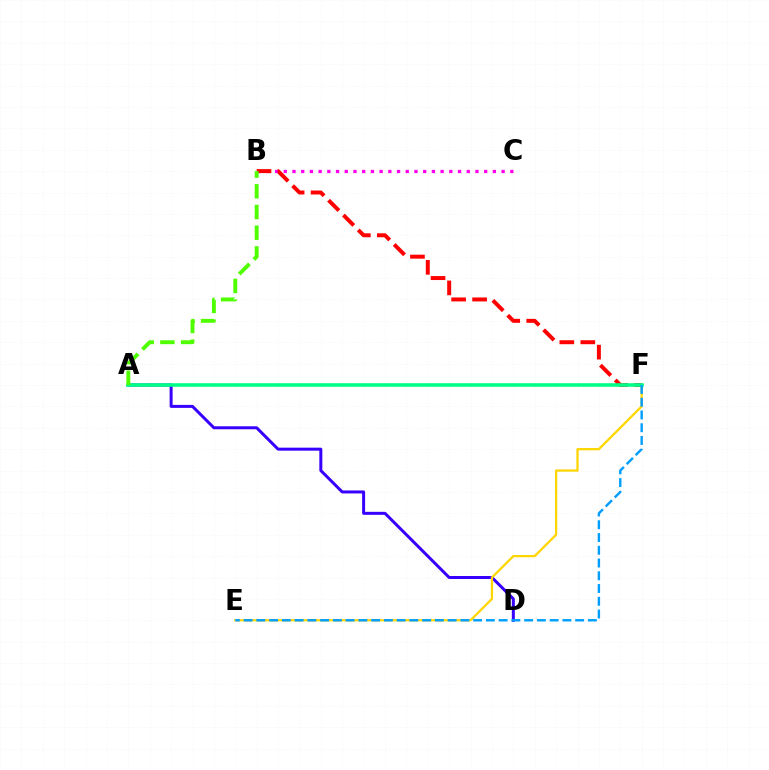{('B', 'C'): [{'color': '#ff00ed', 'line_style': 'dotted', 'thickness': 2.37}], ('A', 'D'): [{'color': '#3700ff', 'line_style': 'solid', 'thickness': 2.16}], ('B', 'F'): [{'color': '#ff0000', 'line_style': 'dashed', 'thickness': 2.85}], ('E', 'F'): [{'color': '#ffd500', 'line_style': 'solid', 'thickness': 1.62}, {'color': '#009eff', 'line_style': 'dashed', 'thickness': 1.73}], ('A', 'F'): [{'color': '#00ff86', 'line_style': 'solid', 'thickness': 2.59}], ('A', 'B'): [{'color': '#4fff00', 'line_style': 'dashed', 'thickness': 2.81}]}